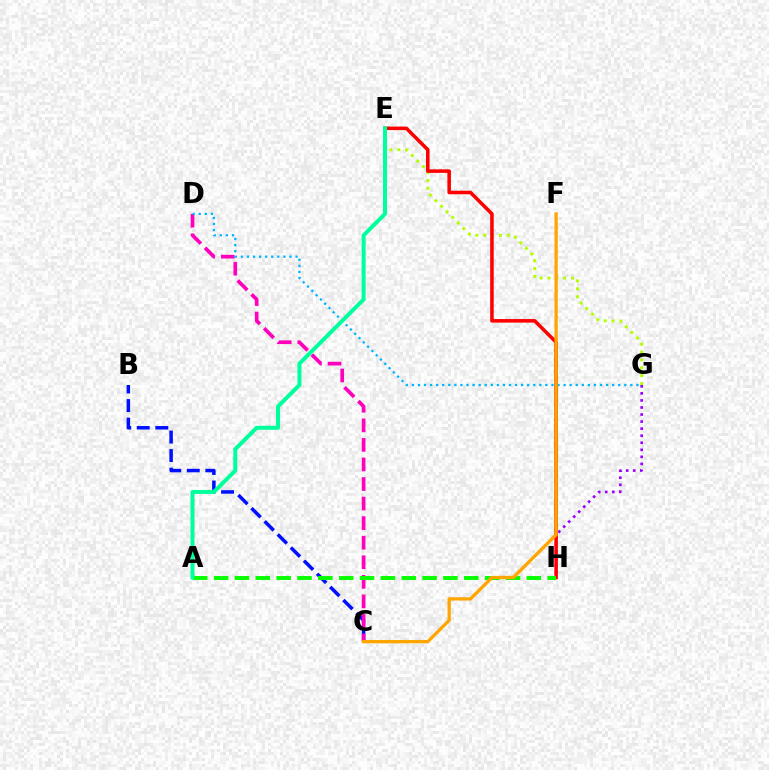{('G', 'H'): [{'color': '#9b00ff', 'line_style': 'dotted', 'thickness': 1.92}], ('B', 'C'): [{'color': '#0010ff', 'line_style': 'dashed', 'thickness': 2.52}], ('C', 'D'): [{'color': '#ff00bd', 'line_style': 'dashed', 'thickness': 2.66}], ('E', 'G'): [{'color': '#b3ff00', 'line_style': 'dotted', 'thickness': 2.14}], ('E', 'H'): [{'color': '#ff0000', 'line_style': 'solid', 'thickness': 2.55}], ('A', 'H'): [{'color': '#08ff00', 'line_style': 'dashed', 'thickness': 2.83}], ('D', 'G'): [{'color': '#00b5ff', 'line_style': 'dotted', 'thickness': 1.65}], ('C', 'F'): [{'color': '#ffa500', 'line_style': 'solid', 'thickness': 2.36}], ('A', 'E'): [{'color': '#00ff9d', 'line_style': 'solid', 'thickness': 2.88}]}